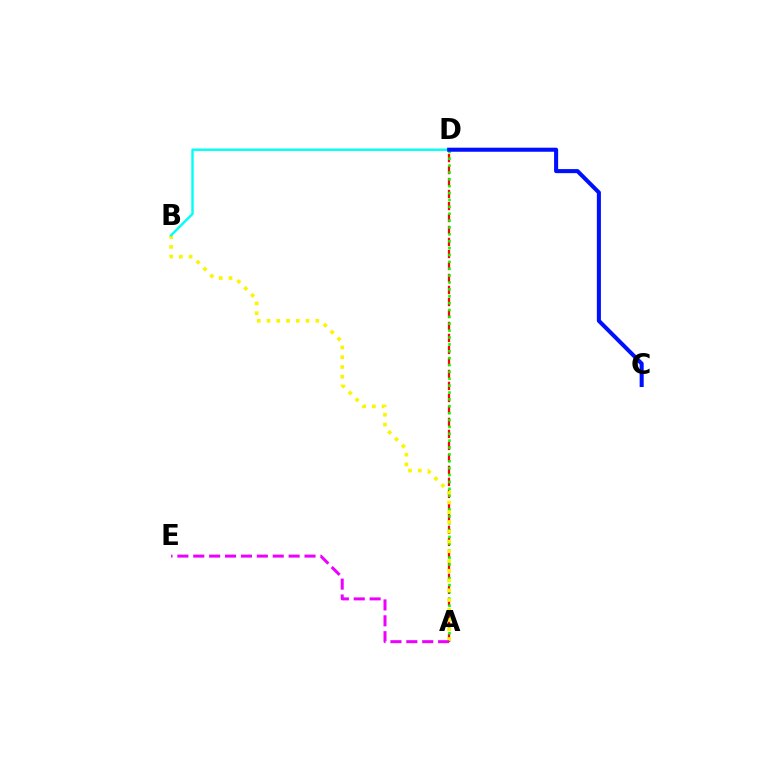{('A', 'D'): [{'color': '#ff0000', 'line_style': 'dashed', 'thickness': 1.63}, {'color': '#08ff00', 'line_style': 'dotted', 'thickness': 1.87}], ('A', 'B'): [{'color': '#fcf500', 'line_style': 'dotted', 'thickness': 2.65}], ('B', 'D'): [{'color': '#00fff6', 'line_style': 'solid', 'thickness': 1.73}], ('A', 'E'): [{'color': '#ee00ff', 'line_style': 'dashed', 'thickness': 2.16}], ('C', 'D'): [{'color': '#0010ff', 'line_style': 'solid', 'thickness': 2.92}]}